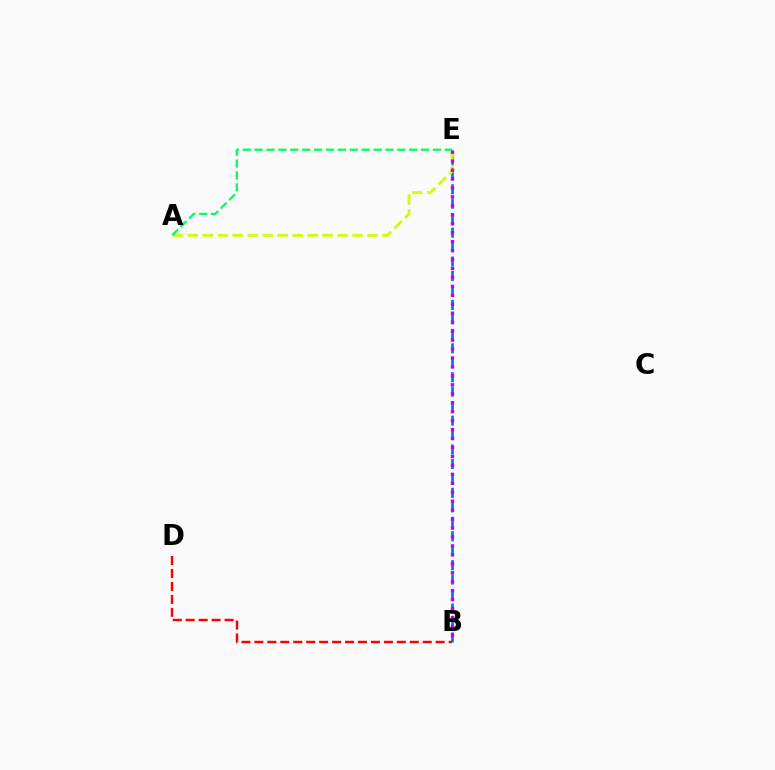{('B', 'E'): [{'color': '#0074ff', 'line_style': 'dashed', 'thickness': 1.96}, {'color': '#b900ff', 'line_style': 'dotted', 'thickness': 2.43}], ('B', 'D'): [{'color': '#ff0000', 'line_style': 'dashed', 'thickness': 1.76}], ('A', 'E'): [{'color': '#d1ff00', 'line_style': 'dashed', 'thickness': 2.03}, {'color': '#00ff5c', 'line_style': 'dashed', 'thickness': 1.62}]}